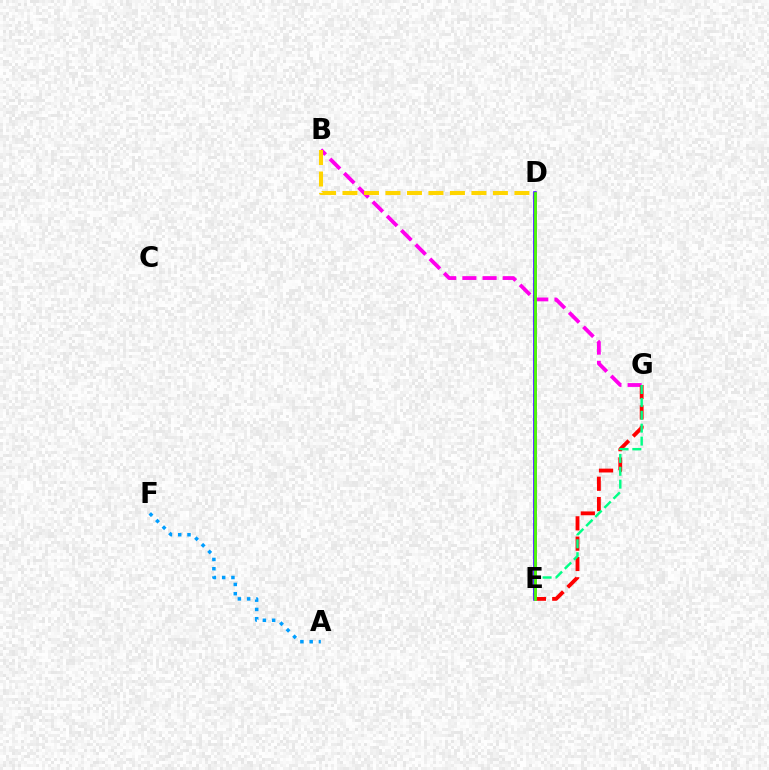{('B', 'G'): [{'color': '#ff00ed', 'line_style': 'dashed', 'thickness': 2.74}], ('E', 'G'): [{'color': '#ff0000', 'line_style': 'dashed', 'thickness': 2.76}, {'color': '#00ff86', 'line_style': 'dashed', 'thickness': 1.75}], ('D', 'E'): [{'color': '#3700ff', 'line_style': 'solid', 'thickness': 2.54}, {'color': '#4fff00', 'line_style': 'solid', 'thickness': 1.98}], ('B', 'D'): [{'color': '#ffd500', 'line_style': 'dashed', 'thickness': 2.92}], ('A', 'F'): [{'color': '#009eff', 'line_style': 'dotted', 'thickness': 2.52}]}